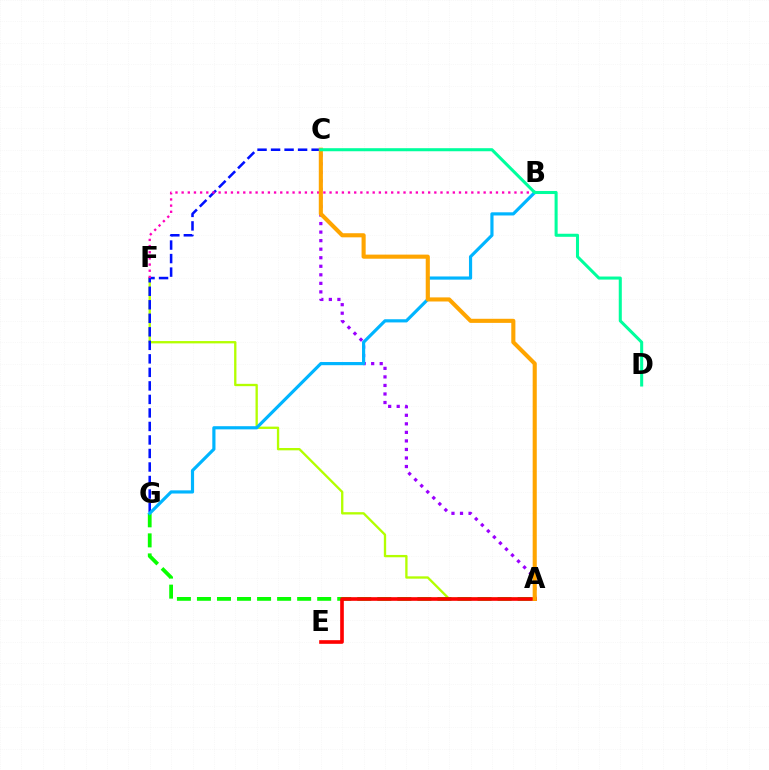{('A', 'C'): [{'color': '#9b00ff', 'line_style': 'dotted', 'thickness': 2.32}, {'color': '#ffa500', 'line_style': 'solid', 'thickness': 2.96}], ('A', 'F'): [{'color': '#b3ff00', 'line_style': 'solid', 'thickness': 1.68}], ('A', 'G'): [{'color': '#08ff00', 'line_style': 'dashed', 'thickness': 2.72}], ('C', 'G'): [{'color': '#0010ff', 'line_style': 'dashed', 'thickness': 1.84}], ('B', 'F'): [{'color': '#ff00bd', 'line_style': 'dotted', 'thickness': 1.67}], ('B', 'G'): [{'color': '#00b5ff', 'line_style': 'solid', 'thickness': 2.28}], ('A', 'E'): [{'color': '#ff0000', 'line_style': 'solid', 'thickness': 2.62}], ('C', 'D'): [{'color': '#00ff9d', 'line_style': 'solid', 'thickness': 2.2}]}